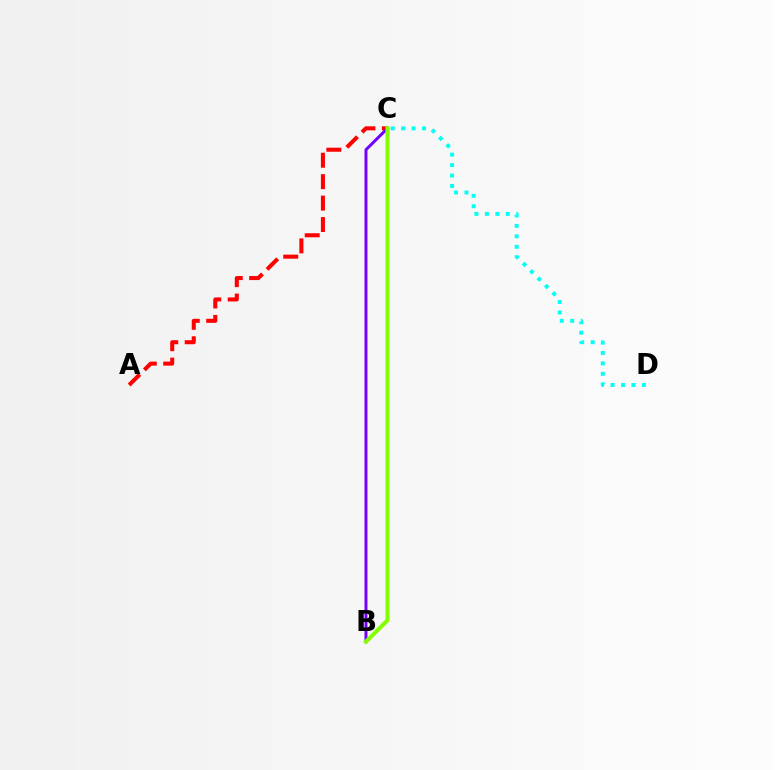{('C', 'D'): [{'color': '#00fff6', 'line_style': 'dotted', 'thickness': 2.84}], ('A', 'C'): [{'color': '#ff0000', 'line_style': 'dashed', 'thickness': 2.91}], ('B', 'C'): [{'color': '#7200ff', 'line_style': 'solid', 'thickness': 2.13}, {'color': '#84ff00', 'line_style': 'solid', 'thickness': 2.91}]}